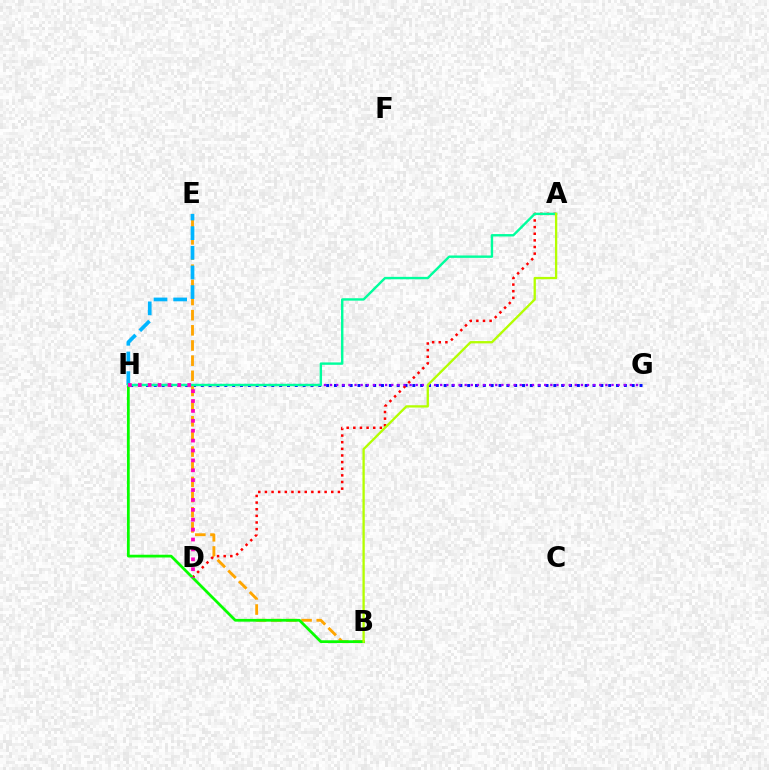{('G', 'H'): [{'color': '#0010ff', 'line_style': 'dotted', 'thickness': 2.13}, {'color': '#9b00ff', 'line_style': 'dotted', 'thickness': 1.66}], ('B', 'E'): [{'color': '#ffa500', 'line_style': 'dashed', 'thickness': 2.06}], ('A', 'D'): [{'color': '#ff0000', 'line_style': 'dotted', 'thickness': 1.8}], ('E', 'H'): [{'color': '#00b5ff', 'line_style': 'dashed', 'thickness': 2.67}], ('B', 'H'): [{'color': '#08ff00', 'line_style': 'solid', 'thickness': 1.99}], ('A', 'H'): [{'color': '#00ff9d', 'line_style': 'solid', 'thickness': 1.73}], ('D', 'H'): [{'color': '#ff00bd', 'line_style': 'dotted', 'thickness': 2.69}], ('A', 'B'): [{'color': '#b3ff00', 'line_style': 'solid', 'thickness': 1.66}]}